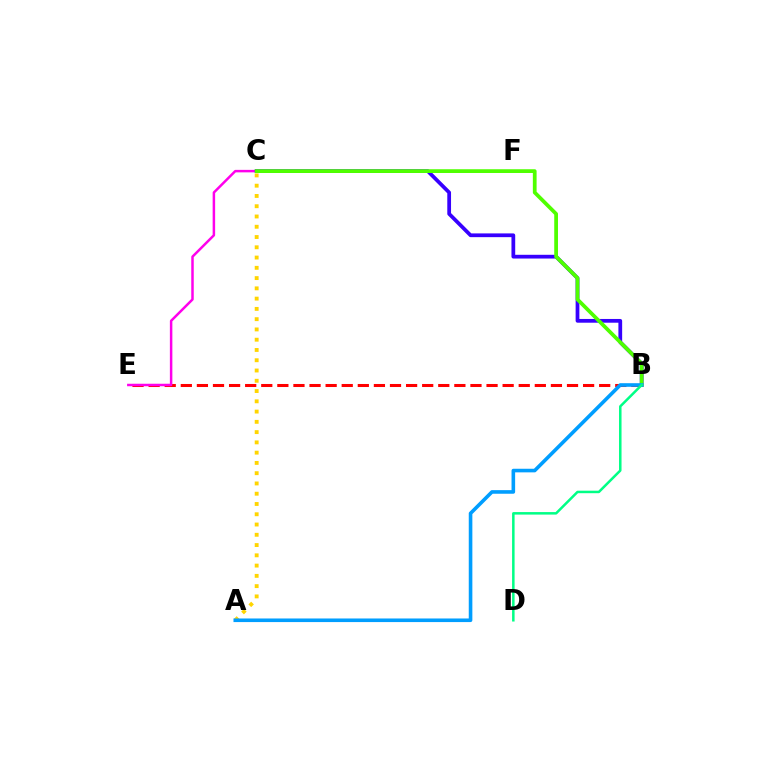{('B', 'E'): [{'color': '#ff0000', 'line_style': 'dashed', 'thickness': 2.19}], ('C', 'E'): [{'color': '#ff00ed', 'line_style': 'solid', 'thickness': 1.79}], ('B', 'C'): [{'color': '#3700ff', 'line_style': 'solid', 'thickness': 2.7}, {'color': '#4fff00', 'line_style': 'solid', 'thickness': 2.7}], ('A', 'C'): [{'color': '#ffd500', 'line_style': 'dotted', 'thickness': 2.79}], ('A', 'B'): [{'color': '#009eff', 'line_style': 'solid', 'thickness': 2.59}], ('B', 'D'): [{'color': '#00ff86', 'line_style': 'solid', 'thickness': 1.8}]}